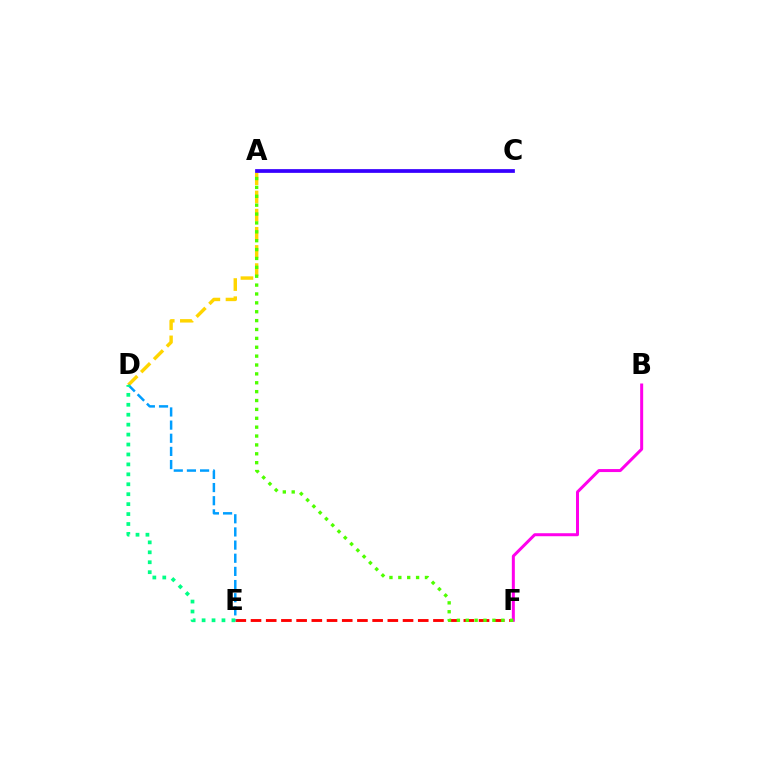{('E', 'F'): [{'color': '#ff0000', 'line_style': 'dashed', 'thickness': 2.07}], ('A', 'D'): [{'color': '#ffd500', 'line_style': 'dashed', 'thickness': 2.47}], ('B', 'F'): [{'color': '#ff00ed', 'line_style': 'solid', 'thickness': 2.16}], ('D', 'E'): [{'color': '#009eff', 'line_style': 'dashed', 'thickness': 1.79}, {'color': '#00ff86', 'line_style': 'dotted', 'thickness': 2.7}], ('A', 'F'): [{'color': '#4fff00', 'line_style': 'dotted', 'thickness': 2.41}], ('A', 'C'): [{'color': '#3700ff', 'line_style': 'solid', 'thickness': 2.69}]}